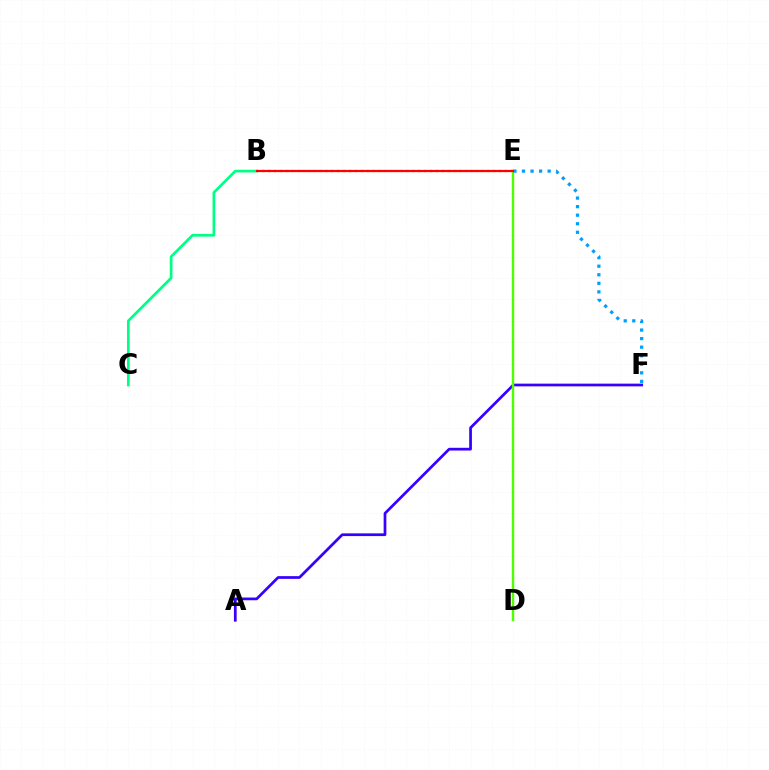{('A', 'F'): [{'color': '#3700ff', 'line_style': 'solid', 'thickness': 1.97}], ('B', 'E'): [{'color': '#ff00ed', 'line_style': 'dotted', 'thickness': 1.57}, {'color': '#ffd500', 'line_style': 'dotted', 'thickness': 1.69}, {'color': '#ff0000', 'line_style': 'solid', 'thickness': 1.57}], ('D', 'E'): [{'color': '#4fff00', 'line_style': 'solid', 'thickness': 1.73}], ('B', 'C'): [{'color': '#00ff86', 'line_style': 'solid', 'thickness': 1.95}], ('E', 'F'): [{'color': '#009eff', 'line_style': 'dotted', 'thickness': 2.32}]}